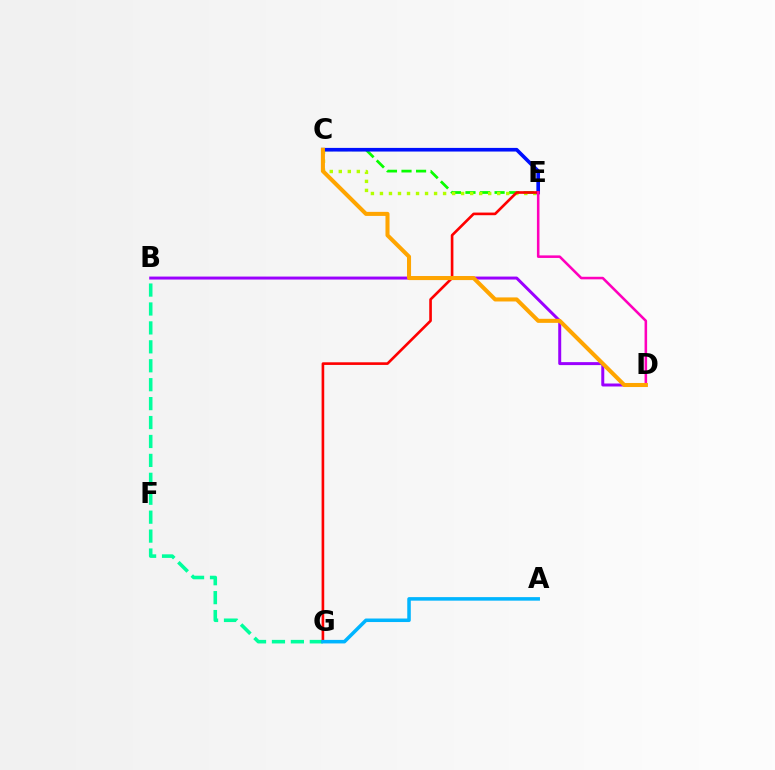{('C', 'E'): [{'color': '#08ff00', 'line_style': 'dashed', 'thickness': 1.98}, {'color': '#b3ff00', 'line_style': 'dotted', 'thickness': 2.45}, {'color': '#0010ff', 'line_style': 'solid', 'thickness': 2.62}], ('B', 'G'): [{'color': '#00ff9d', 'line_style': 'dashed', 'thickness': 2.57}], ('B', 'D'): [{'color': '#9b00ff', 'line_style': 'solid', 'thickness': 2.14}], ('E', 'G'): [{'color': '#ff0000', 'line_style': 'solid', 'thickness': 1.9}], ('A', 'G'): [{'color': '#00b5ff', 'line_style': 'solid', 'thickness': 2.54}], ('D', 'E'): [{'color': '#ff00bd', 'line_style': 'solid', 'thickness': 1.84}], ('C', 'D'): [{'color': '#ffa500', 'line_style': 'solid', 'thickness': 2.92}]}